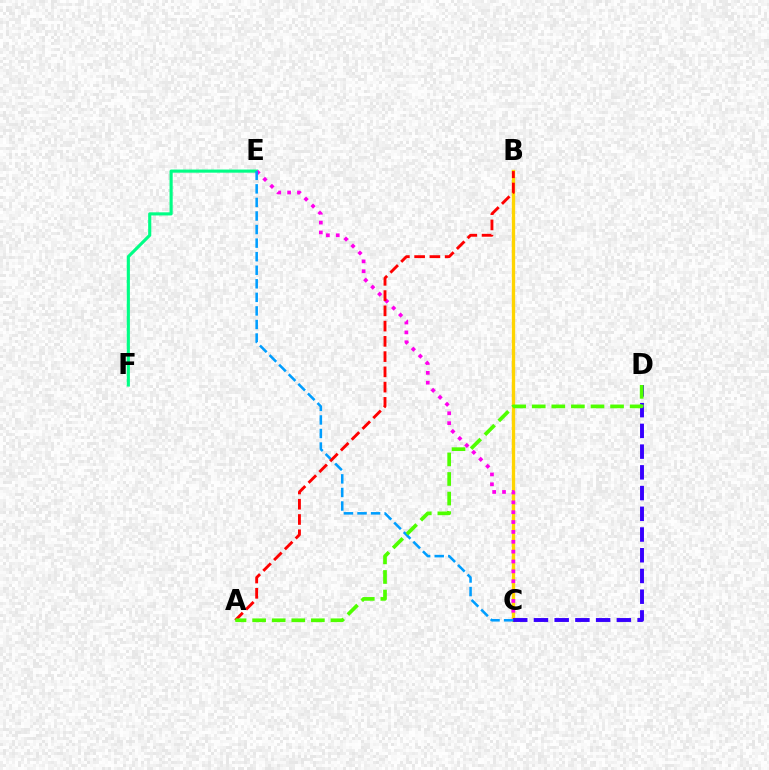{('E', 'F'): [{'color': '#00ff86', 'line_style': 'solid', 'thickness': 2.25}], ('B', 'C'): [{'color': '#ffd500', 'line_style': 'solid', 'thickness': 2.4}], ('C', 'E'): [{'color': '#ff00ed', 'line_style': 'dotted', 'thickness': 2.68}, {'color': '#009eff', 'line_style': 'dashed', 'thickness': 1.84}], ('C', 'D'): [{'color': '#3700ff', 'line_style': 'dashed', 'thickness': 2.82}], ('A', 'B'): [{'color': '#ff0000', 'line_style': 'dashed', 'thickness': 2.07}], ('A', 'D'): [{'color': '#4fff00', 'line_style': 'dashed', 'thickness': 2.66}]}